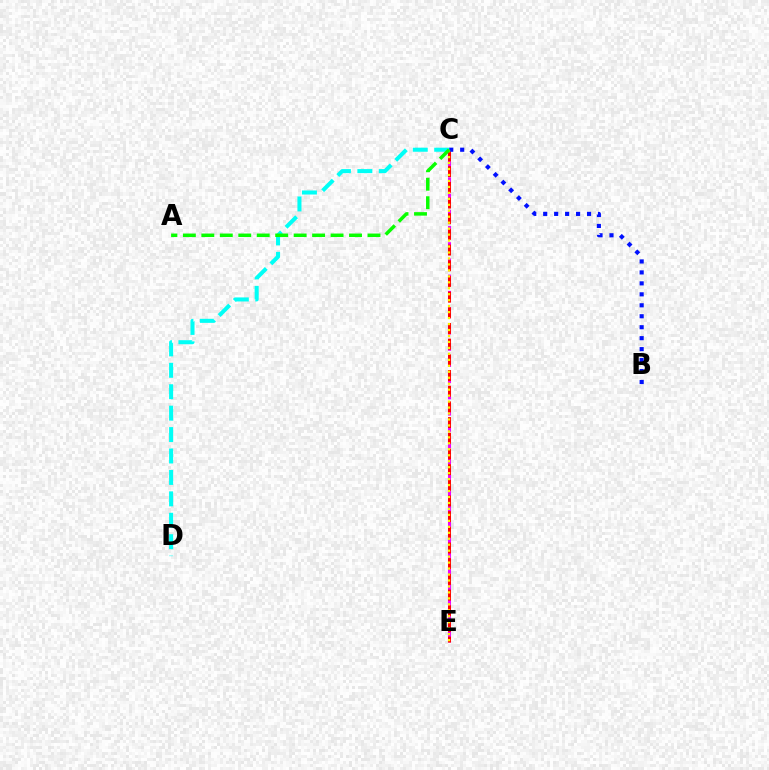{('C', 'E'): [{'color': '#ee00ff', 'line_style': 'dashed', 'thickness': 2.2}, {'color': '#ff0000', 'line_style': 'dashed', 'thickness': 2.13}, {'color': '#fcf500', 'line_style': 'dotted', 'thickness': 1.62}], ('B', 'C'): [{'color': '#0010ff', 'line_style': 'dotted', 'thickness': 2.98}], ('C', 'D'): [{'color': '#00fff6', 'line_style': 'dashed', 'thickness': 2.91}], ('A', 'C'): [{'color': '#08ff00', 'line_style': 'dashed', 'thickness': 2.51}]}